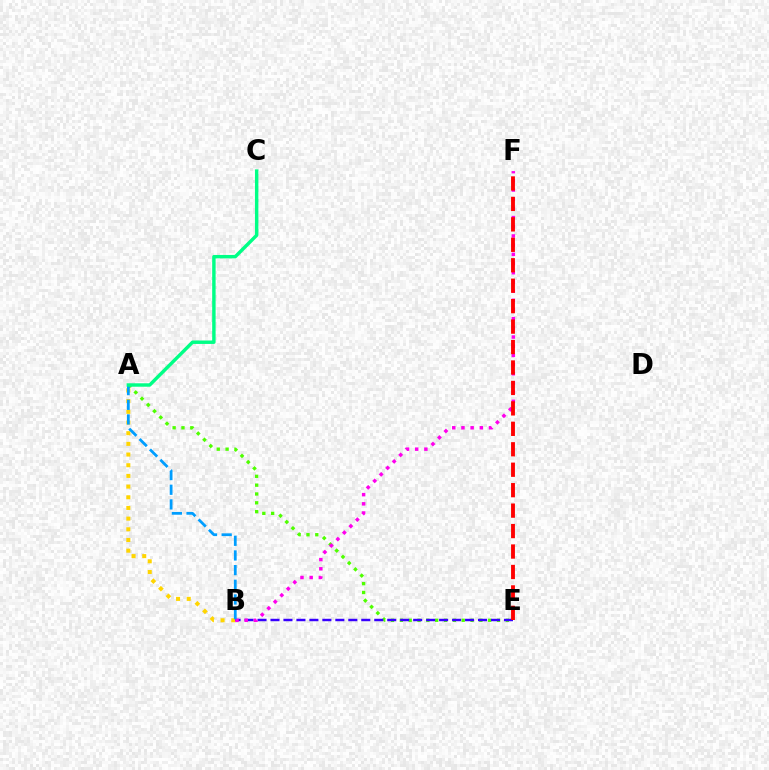{('A', 'B'): [{'color': '#ffd500', 'line_style': 'dotted', 'thickness': 2.9}, {'color': '#009eff', 'line_style': 'dashed', 'thickness': 1.99}], ('A', 'E'): [{'color': '#4fff00', 'line_style': 'dotted', 'thickness': 2.4}], ('B', 'E'): [{'color': '#3700ff', 'line_style': 'dashed', 'thickness': 1.76}], ('B', 'F'): [{'color': '#ff00ed', 'line_style': 'dotted', 'thickness': 2.5}], ('A', 'C'): [{'color': '#00ff86', 'line_style': 'solid', 'thickness': 2.47}], ('E', 'F'): [{'color': '#ff0000', 'line_style': 'dashed', 'thickness': 2.78}]}